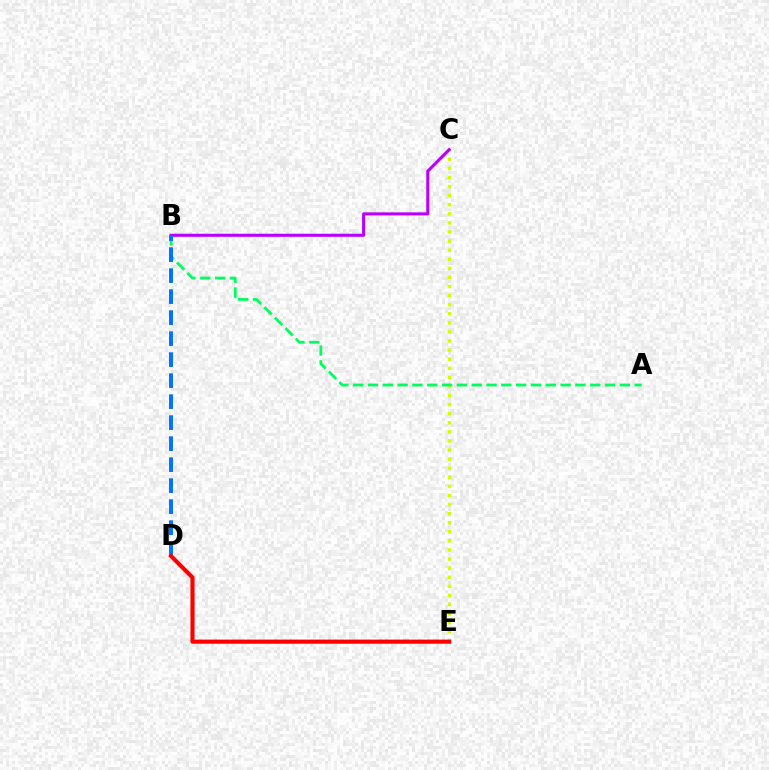{('C', 'E'): [{'color': '#d1ff00', 'line_style': 'dotted', 'thickness': 2.47}], ('A', 'B'): [{'color': '#00ff5c', 'line_style': 'dashed', 'thickness': 2.01}], ('B', 'C'): [{'color': '#b900ff', 'line_style': 'solid', 'thickness': 2.21}], ('B', 'D'): [{'color': '#0074ff', 'line_style': 'dashed', 'thickness': 2.85}], ('D', 'E'): [{'color': '#ff0000', 'line_style': 'solid', 'thickness': 2.97}]}